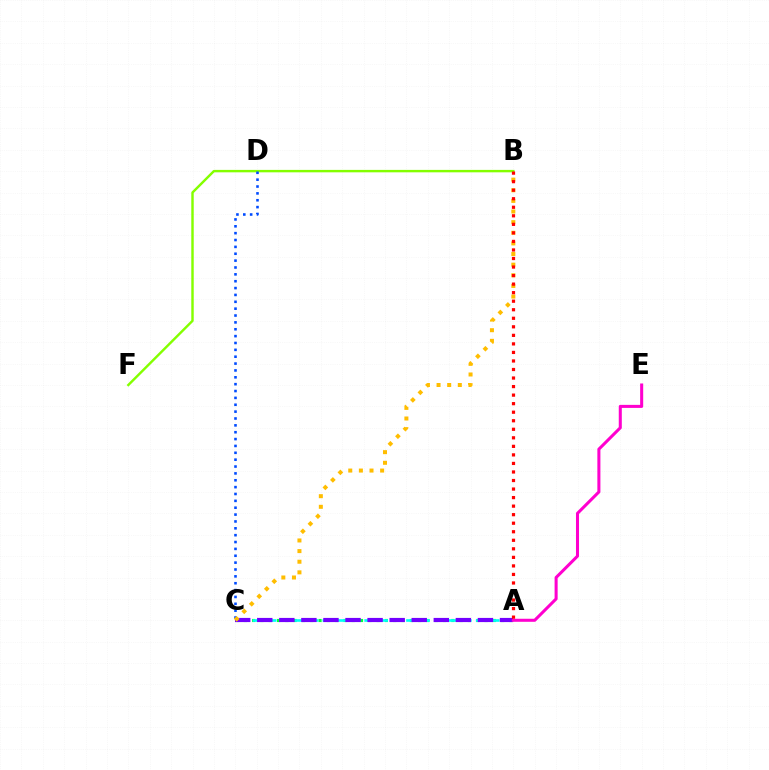{('B', 'F'): [{'color': '#84ff00', 'line_style': 'solid', 'thickness': 1.75}], ('C', 'D'): [{'color': '#004bff', 'line_style': 'dotted', 'thickness': 1.86}], ('A', 'C'): [{'color': '#00ff39', 'line_style': 'dotted', 'thickness': 2.25}, {'color': '#00fff6', 'line_style': 'dashed', 'thickness': 1.89}, {'color': '#7200ff', 'line_style': 'dashed', 'thickness': 3.0}], ('A', 'E'): [{'color': '#ff00cf', 'line_style': 'solid', 'thickness': 2.19}], ('B', 'C'): [{'color': '#ffbd00', 'line_style': 'dotted', 'thickness': 2.89}], ('A', 'B'): [{'color': '#ff0000', 'line_style': 'dotted', 'thickness': 2.32}]}